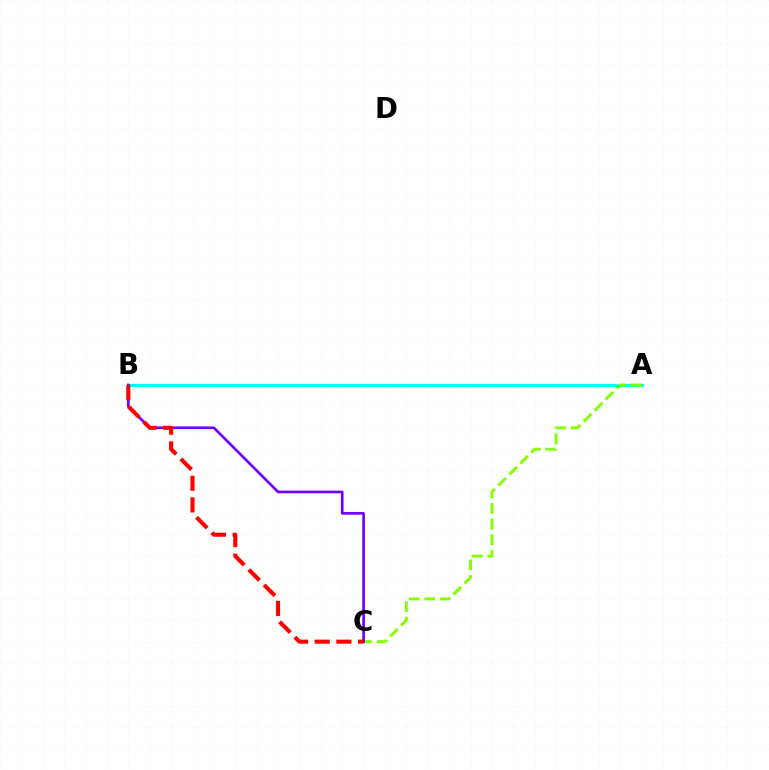{('A', 'B'): [{'color': '#00fff6', 'line_style': 'solid', 'thickness': 2.29}], ('A', 'C'): [{'color': '#84ff00', 'line_style': 'dashed', 'thickness': 2.11}], ('B', 'C'): [{'color': '#7200ff', 'line_style': 'solid', 'thickness': 1.95}, {'color': '#ff0000', 'line_style': 'dashed', 'thickness': 2.94}]}